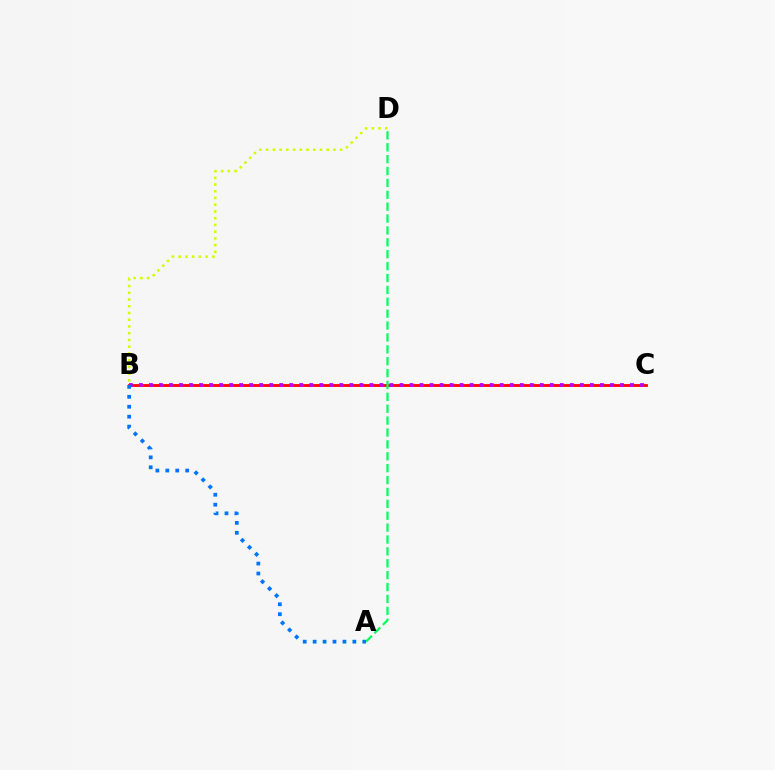{('B', 'C'): [{'color': '#ff0000', 'line_style': 'solid', 'thickness': 2.01}, {'color': '#b900ff', 'line_style': 'dotted', 'thickness': 2.72}], ('B', 'D'): [{'color': '#d1ff00', 'line_style': 'dotted', 'thickness': 1.83}], ('A', 'D'): [{'color': '#00ff5c', 'line_style': 'dashed', 'thickness': 1.61}], ('A', 'B'): [{'color': '#0074ff', 'line_style': 'dotted', 'thickness': 2.7}]}